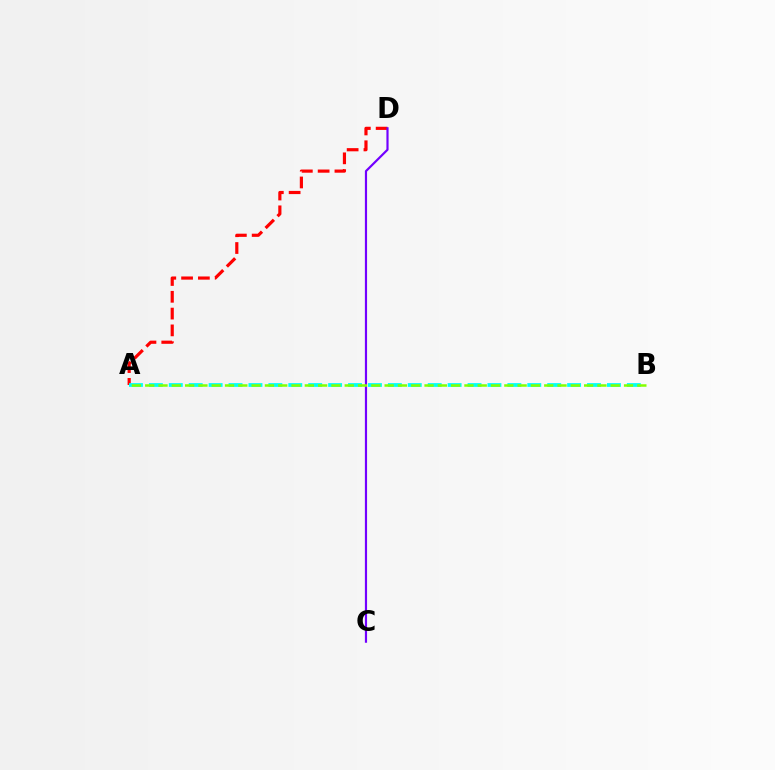{('A', 'D'): [{'color': '#ff0000', 'line_style': 'dashed', 'thickness': 2.28}], ('A', 'B'): [{'color': '#00fff6', 'line_style': 'dashed', 'thickness': 2.71}, {'color': '#84ff00', 'line_style': 'dashed', 'thickness': 1.81}], ('C', 'D'): [{'color': '#7200ff', 'line_style': 'solid', 'thickness': 1.57}]}